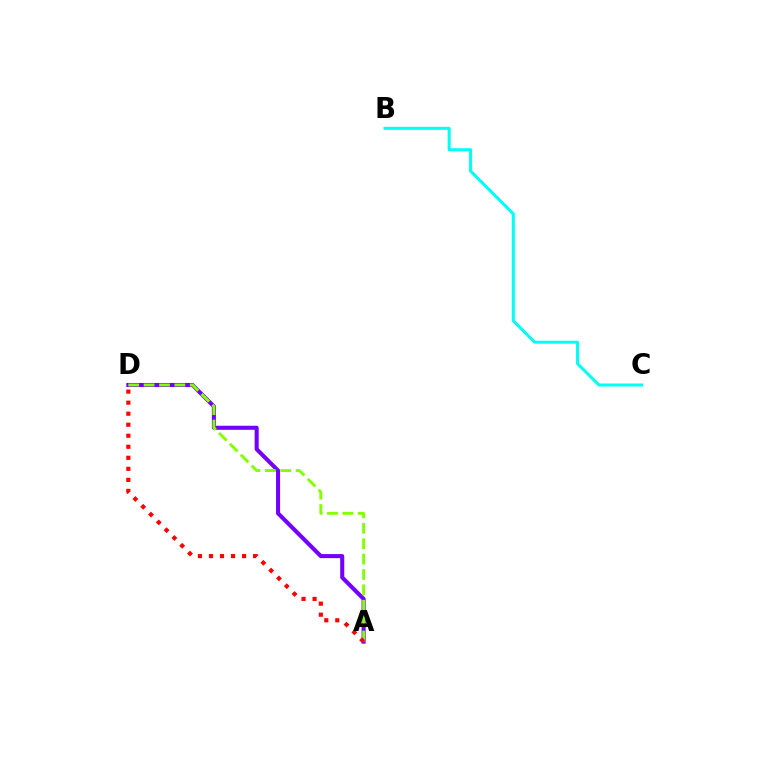{('A', 'D'): [{'color': '#7200ff', 'line_style': 'solid', 'thickness': 2.92}, {'color': '#84ff00', 'line_style': 'dashed', 'thickness': 2.09}, {'color': '#ff0000', 'line_style': 'dotted', 'thickness': 3.0}], ('B', 'C'): [{'color': '#00fff6', 'line_style': 'solid', 'thickness': 2.17}]}